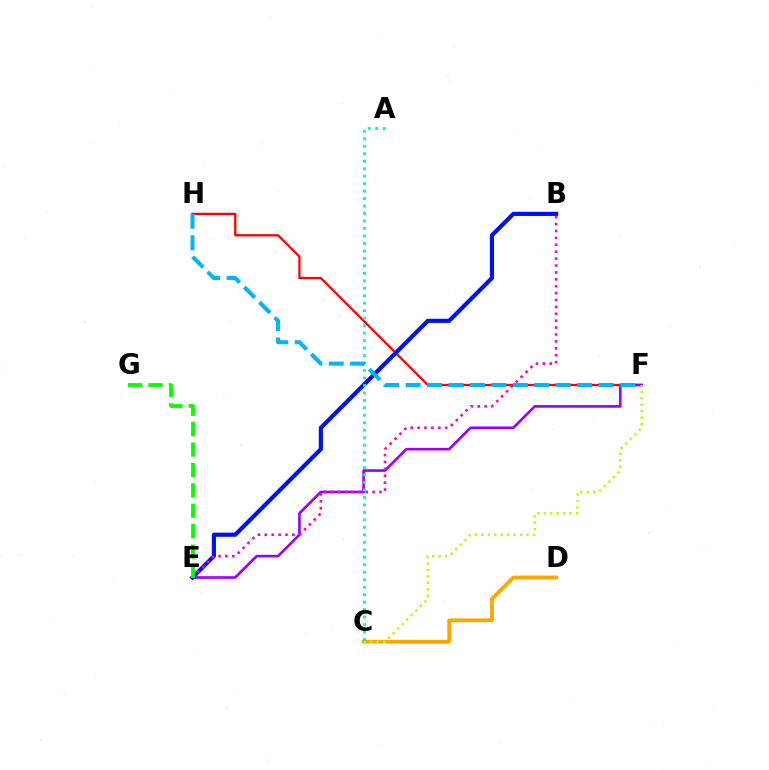{('F', 'H'): [{'color': '#ff0000', 'line_style': 'solid', 'thickness': 1.64}, {'color': '#00b5ff', 'line_style': 'dashed', 'thickness': 2.91}], ('E', 'F'): [{'color': '#9b00ff', 'line_style': 'solid', 'thickness': 1.9}], ('C', 'D'): [{'color': '#ffa500', 'line_style': 'solid', 'thickness': 2.7}], ('C', 'F'): [{'color': '#b3ff00', 'line_style': 'dotted', 'thickness': 1.75}], ('B', 'E'): [{'color': '#0010ff', 'line_style': 'solid', 'thickness': 3.0}, {'color': '#ff00bd', 'line_style': 'dotted', 'thickness': 1.88}], ('A', 'C'): [{'color': '#00ff9d', 'line_style': 'dotted', 'thickness': 2.03}], ('E', 'G'): [{'color': '#08ff00', 'line_style': 'dashed', 'thickness': 2.77}]}